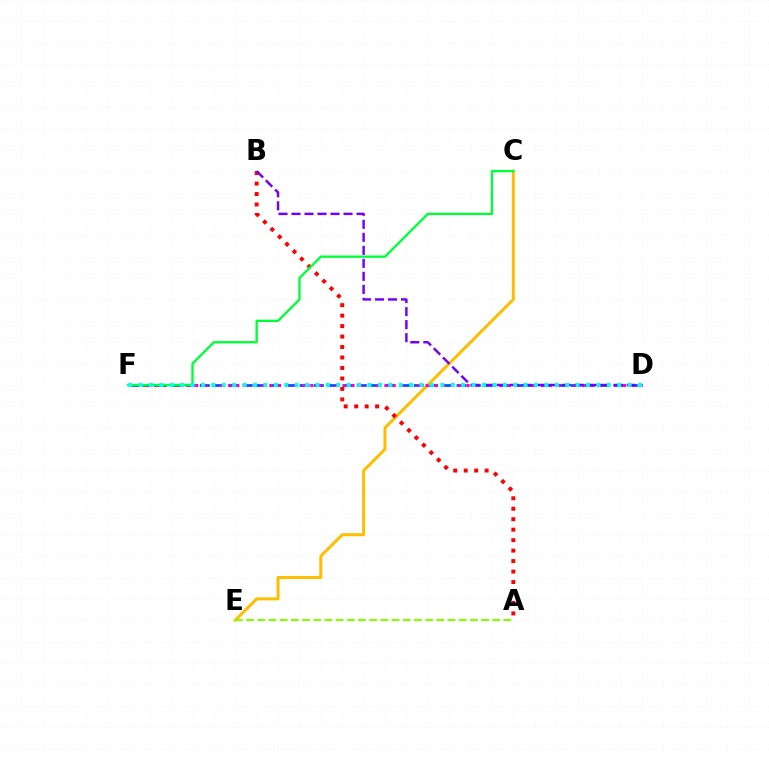{('D', 'F'): [{'color': '#004bff', 'line_style': 'dashed', 'thickness': 1.94}, {'color': '#ff00cf', 'line_style': 'dotted', 'thickness': 2.24}, {'color': '#00fff6', 'line_style': 'dotted', 'thickness': 2.83}], ('C', 'E'): [{'color': '#ffbd00', 'line_style': 'solid', 'thickness': 2.16}], ('A', 'E'): [{'color': '#84ff00', 'line_style': 'dashed', 'thickness': 1.52}], ('A', 'B'): [{'color': '#ff0000', 'line_style': 'dotted', 'thickness': 2.84}], ('C', 'F'): [{'color': '#00ff39', 'line_style': 'solid', 'thickness': 1.68}], ('B', 'D'): [{'color': '#7200ff', 'line_style': 'dashed', 'thickness': 1.77}]}